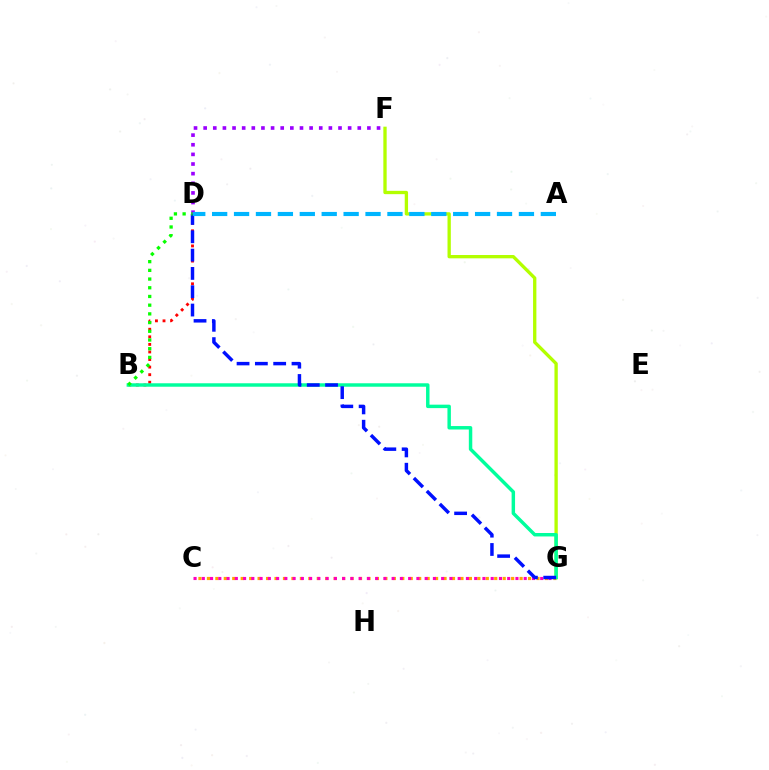{('C', 'G'): [{'color': '#ffa500', 'line_style': 'dotted', 'thickness': 2.3}, {'color': '#ff00bd', 'line_style': 'dotted', 'thickness': 2.24}], ('D', 'F'): [{'color': '#9b00ff', 'line_style': 'dotted', 'thickness': 2.62}], ('B', 'D'): [{'color': '#ff0000', 'line_style': 'dotted', 'thickness': 2.06}, {'color': '#08ff00', 'line_style': 'dotted', 'thickness': 2.37}], ('F', 'G'): [{'color': '#b3ff00', 'line_style': 'solid', 'thickness': 2.39}], ('B', 'G'): [{'color': '#00ff9d', 'line_style': 'solid', 'thickness': 2.49}], ('D', 'G'): [{'color': '#0010ff', 'line_style': 'dashed', 'thickness': 2.49}], ('A', 'D'): [{'color': '#00b5ff', 'line_style': 'dashed', 'thickness': 2.98}]}